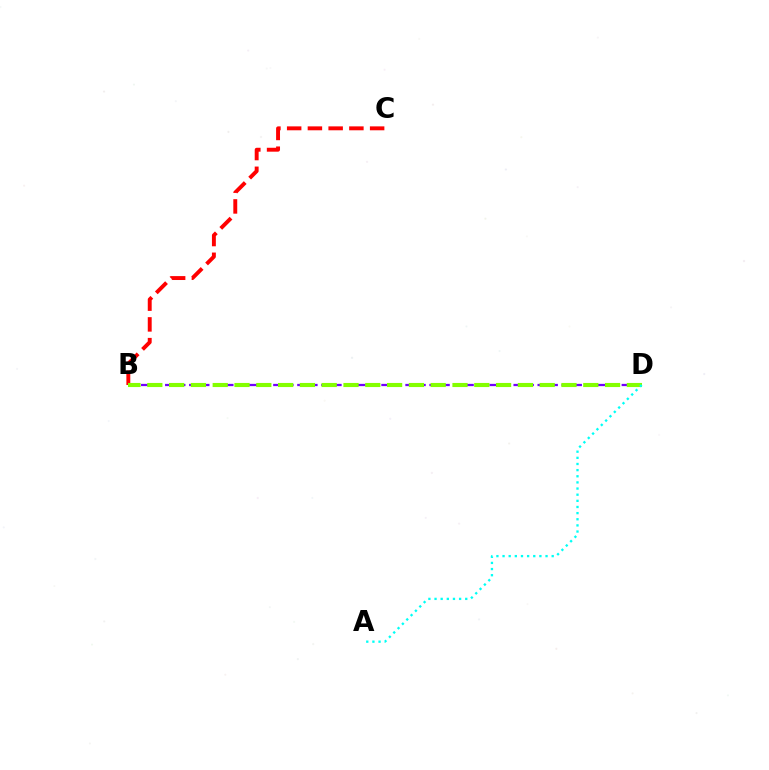{('B', 'D'): [{'color': '#7200ff', 'line_style': 'dashed', 'thickness': 1.63}, {'color': '#84ff00', 'line_style': 'dashed', 'thickness': 2.96}], ('B', 'C'): [{'color': '#ff0000', 'line_style': 'dashed', 'thickness': 2.82}], ('A', 'D'): [{'color': '#00fff6', 'line_style': 'dotted', 'thickness': 1.67}]}